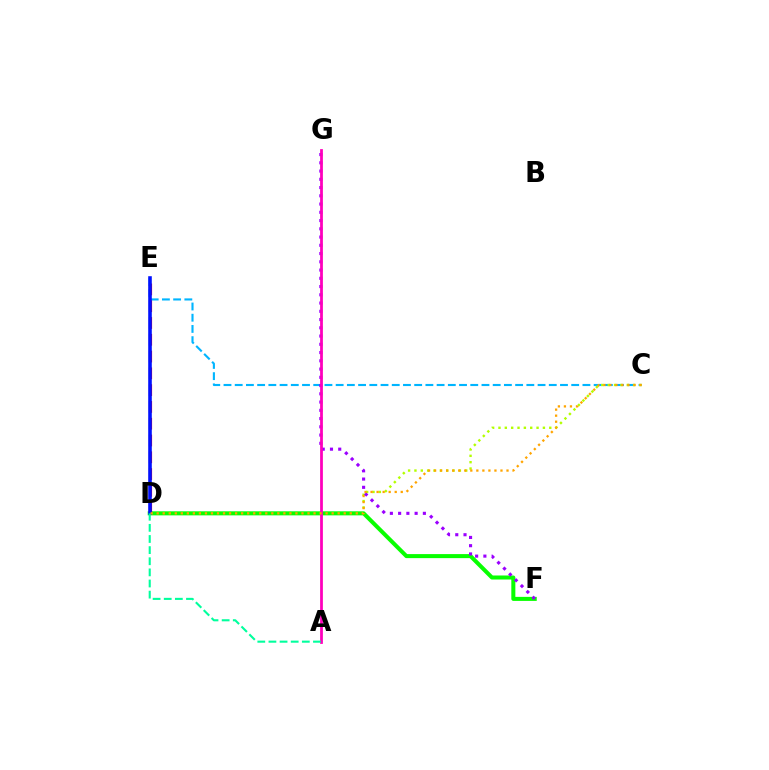{('C', 'E'): [{'color': '#00b5ff', 'line_style': 'dashed', 'thickness': 1.52}], ('C', 'D'): [{'color': '#b3ff00', 'line_style': 'dotted', 'thickness': 1.72}, {'color': '#ffa500', 'line_style': 'dotted', 'thickness': 1.64}], ('D', 'F'): [{'color': '#08ff00', 'line_style': 'solid', 'thickness': 2.91}], ('F', 'G'): [{'color': '#9b00ff', 'line_style': 'dotted', 'thickness': 2.24}], ('D', 'E'): [{'color': '#ff0000', 'line_style': 'dashed', 'thickness': 2.28}, {'color': '#0010ff', 'line_style': 'solid', 'thickness': 2.58}], ('A', 'G'): [{'color': '#ff00bd', 'line_style': 'solid', 'thickness': 1.99}], ('A', 'D'): [{'color': '#00ff9d', 'line_style': 'dashed', 'thickness': 1.51}]}